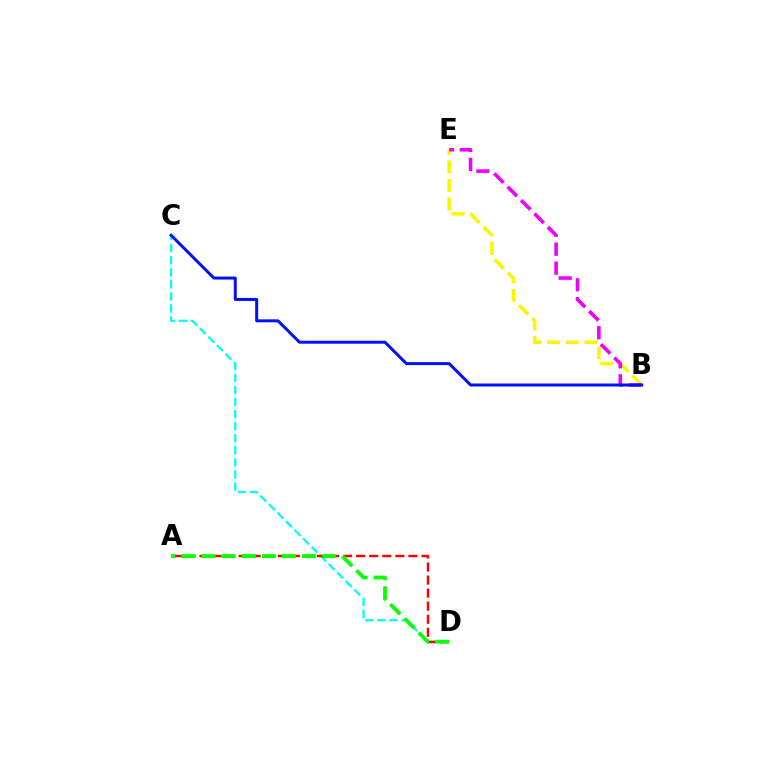{('B', 'E'): [{'color': '#fcf500', 'line_style': 'dashed', 'thickness': 2.53}, {'color': '#ee00ff', 'line_style': 'dashed', 'thickness': 2.58}], ('C', 'D'): [{'color': '#00fff6', 'line_style': 'dashed', 'thickness': 1.64}], ('B', 'C'): [{'color': '#0010ff', 'line_style': 'solid', 'thickness': 2.15}], ('A', 'D'): [{'color': '#ff0000', 'line_style': 'dashed', 'thickness': 1.77}, {'color': '#08ff00', 'line_style': 'dashed', 'thickness': 2.73}]}